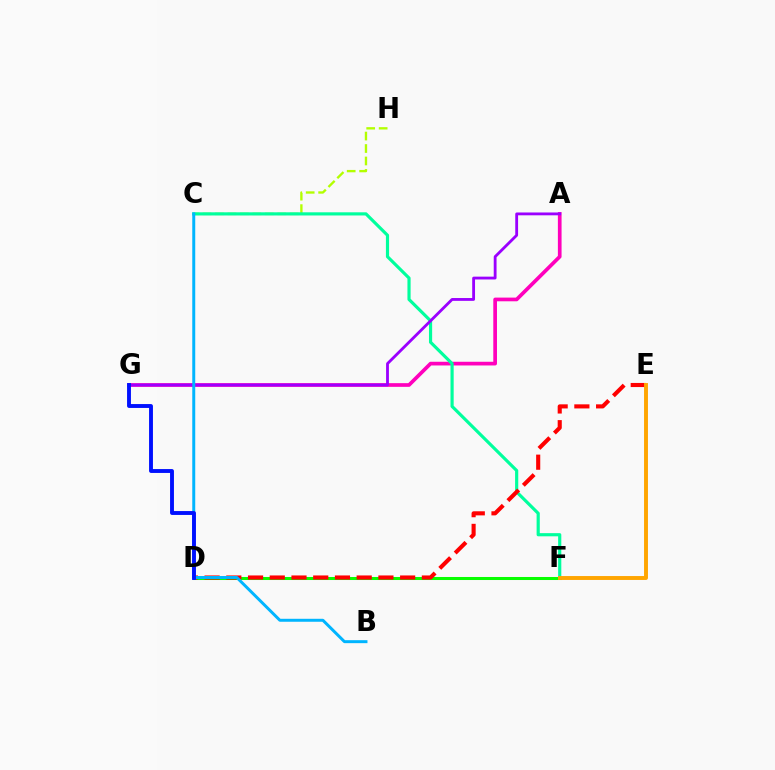{('C', 'H'): [{'color': '#b3ff00', 'line_style': 'dashed', 'thickness': 1.69}], ('D', 'F'): [{'color': '#08ff00', 'line_style': 'solid', 'thickness': 2.18}], ('A', 'G'): [{'color': '#ff00bd', 'line_style': 'solid', 'thickness': 2.66}, {'color': '#9b00ff', 'line_style': 'solid', 'thickness': 2.03}], ('C', 'F'): [{'color': '#00ff9d', 'line_style': 'solid', 'thickness': 2.28}], ('D', 'E'): [{'color': '#ff0000', 'line_style': 'dashed', 'thickness': 2.95}], ('B', 'C'): [{'color': '#00b5ff', 'line_style': 'solid', 'thickness': 2.14}], ('E', 'F'): [{'color': '#ffa500', 'line_style': 'solid', 'thickness': 2.81}], ('D', 'G'): [{'color': '#0010ff', 'line_style': 'solid', 'thickness': 2.79}]}